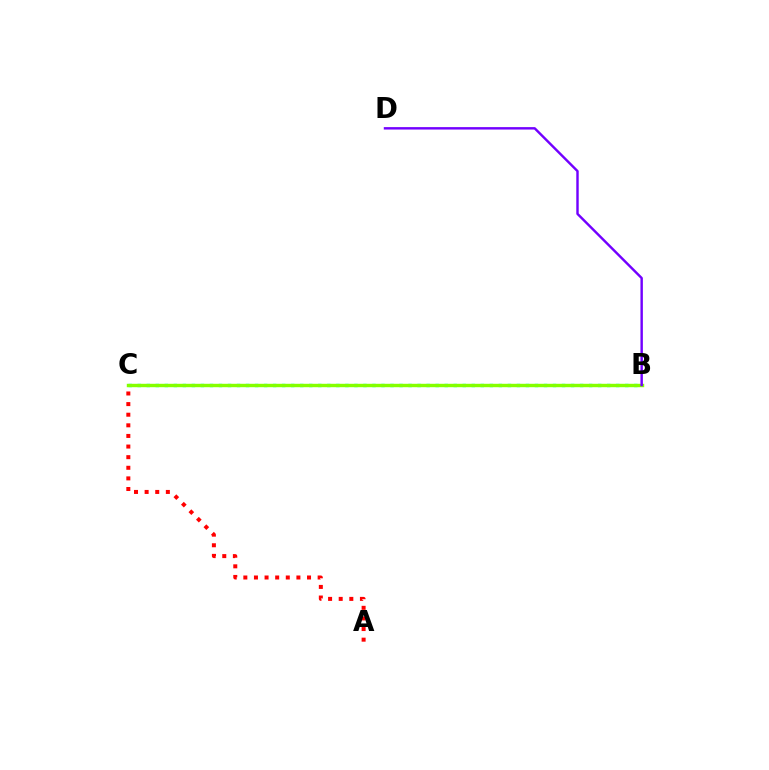{('B', 'C'): [{'color': '#00fff6', 'line_style': 'dotted', 'thickness': 2.45}, {'color': '#84ff00', 'line_style': 'solid', 'thickness': 2.46}], ('B', 'D'): [{'color': '#7200ff', 'line_style': 'solid', 'thickness': 1.75}], ('A', 'C'): [{'color': '#ff0000', 'line_style': 'dotted', 'thickness': 2.88}]}